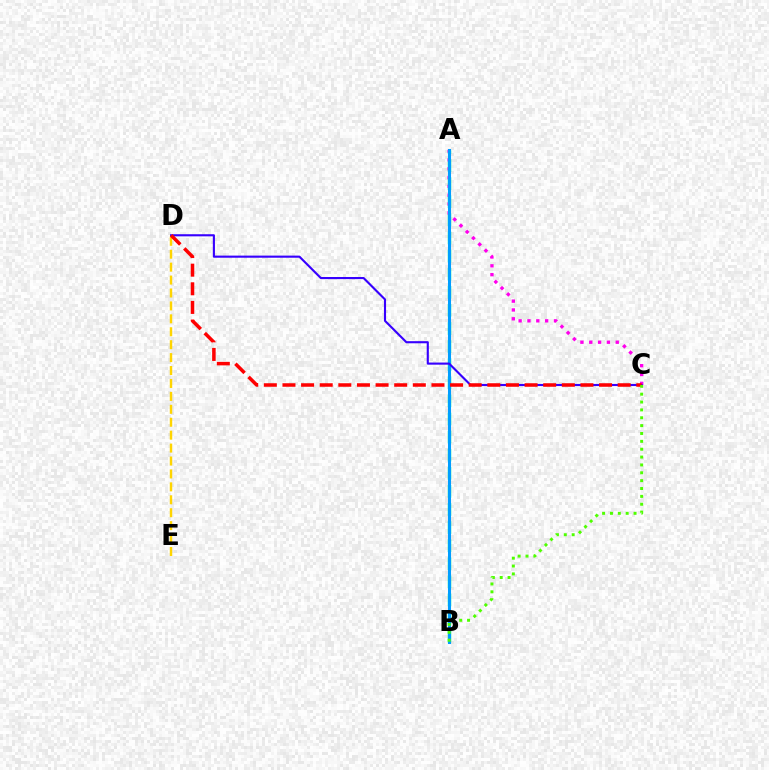{('A', 'B'): [{'color': '#00ff86', 'line_style': 'dashed', 'thickness': 2.46}, {'color': '#009eff', 'line_style': 'solid', 'thickness': 2.2}], ('A', 'C'): [{'color': '#ff00ed', 'line_style': 'dotted', 'thickness': 2.4}], ('D', 'E'): [{'color': '#ffd500', 'line_style': 'dashed', 'thickness': 1.76}], ('C', 'D'): [{'color': '#3700ff', 'line_style': 'solid', 'thickness': 1.53}, {'color': '#ff0000', 'line_style': 'dashed', 'thickness': 2.53}], ('B', 'C'): [{'color': '#4fff00', 'line_style': 'dotted', 'thickness': 2.14}]}